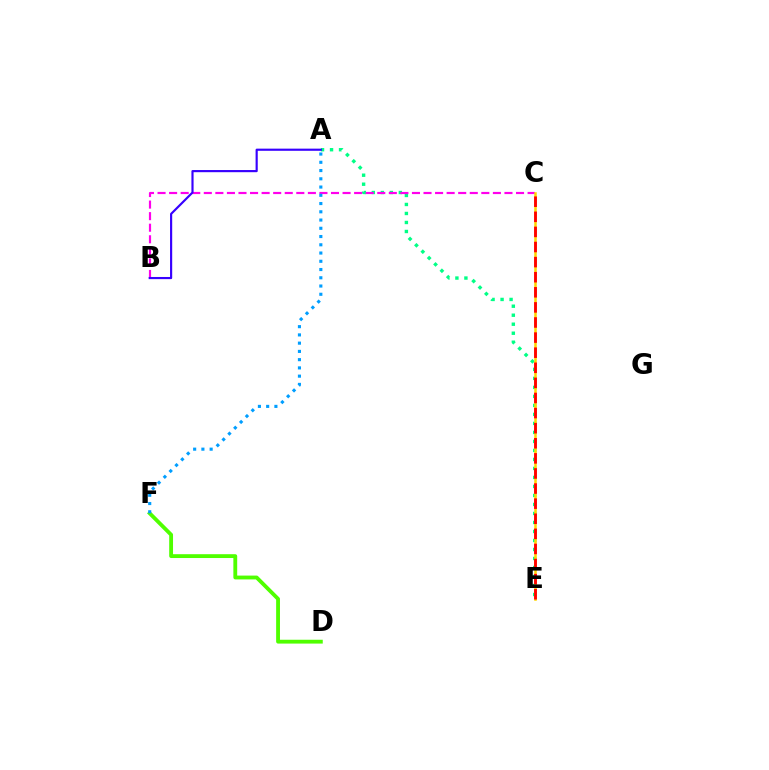{('A', 'E'): [{'color': '#00ff86', 'line_style': 'dotted', 'thickness': 2.45}], ('B', 'C'): [{'color': '#ff00ed', 'line_style': 'dashed', 'thickness': 1.57}], ('D', 'F'): [{'color': '#4fff00', 'line_style': 'solid', 'thickness': 2.76}], ('A', 'F'): [{'color': '#009eff', 'line_style': 'dotted', 'thickness': 2.24}], ('C', 'E'): [{'color': '#ffd500', 'line_style': 'solid', 'thickness': 1.83}, {'color': '#ff0000', 'line_style': 'dashed', 'thickness': 2.05}], ('A', 'B'): [{'color': '#3700ff', 'line_style': 'solid', 'thickness': 1.55}]}